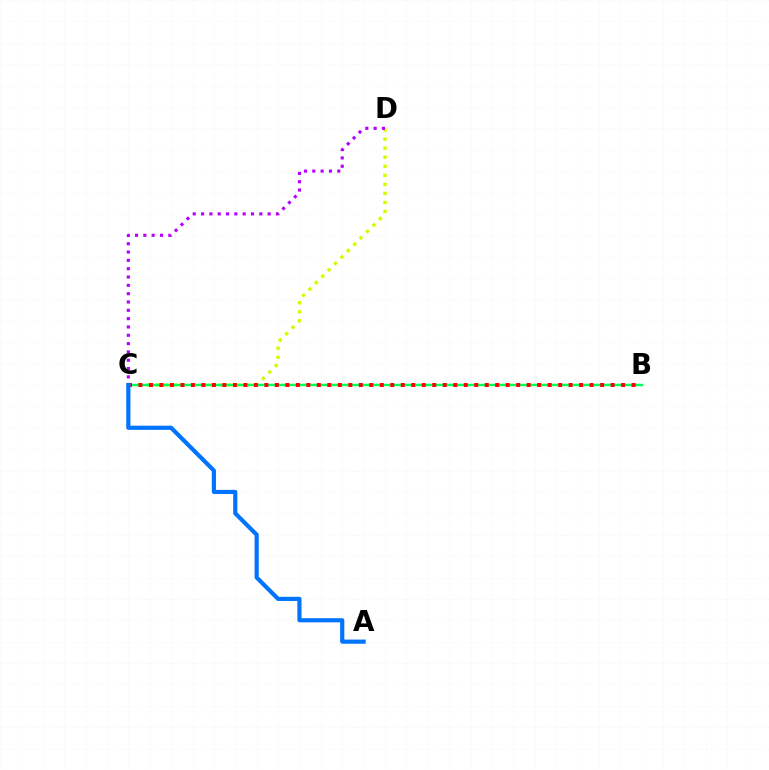{('C', 'D'): [{'color': '#d1ff00', 'line_style': 'dotted', 'thickness': 2.46}, {'color': '#b900ff', 'line_style': 'dotted', 'thickness': 2.26}], ('B', 'C'): [{'color': '#00ff5c', 'line_style': 'solid', 'thickness': 1.75}, {'color': '#ff0000', 'line_style': 'dotted', 'thickness': 2.85}], ('A', 'C'): [{'color': '#0074ff', 'line_style': 'solid', 'thickness': 3.0}]}